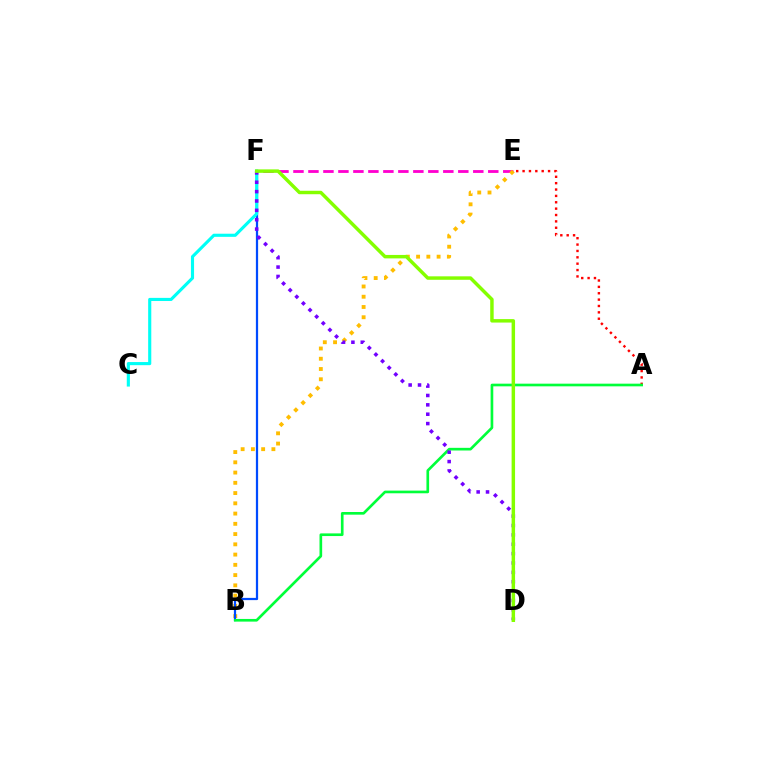{('E', 'F'): [{'color': '#ff00cf', 'line_style': 'dashed', 'thickness': 2.04}], ('B', 'E'): [{'color': '#ffbd00', 'line_style': 'dotted', 'thickness': 2.79}], ('A', 'E'): [{'color': '#ff0000', 'line_style': 'dotted', 'thickness': 1.73}], ('B', 'F'): [{'color': '#004bff', 'line_style': 'solid', 'thickness': 1.61}], ('C', 'F'): [{'color': '#00fff6', 'line_style': 'solid', 'thickness': 2.25}], ('A', 'B'): [{'color': '#00ff39', 'line_style': 'solid', 'thickness': 1.92}], ('D', 'F'): [{'color': '#7200ff', 'line_style': 'dotted', 'thickness': 2.55}, {'color': '#84ff00', 'line_style': 'solid', 'thickness': 2.49}]}